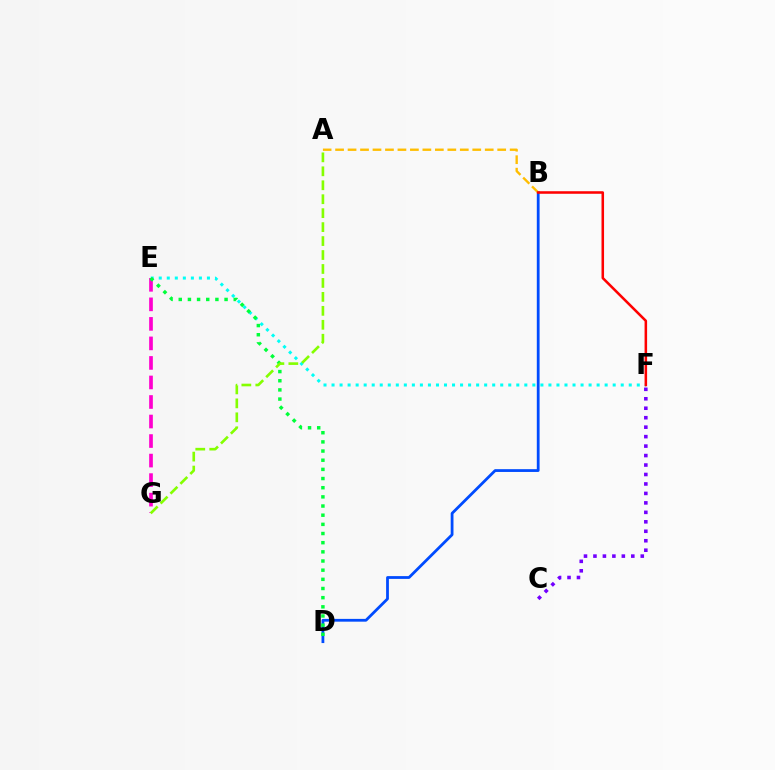{('E', 'F'): [{'color': '#00fff6', 'line_style': 'dotted', 'thickness': 2.18}], ('C', 'F'): [{'color': '#7200ff', 'line_style': 'dotted', 'thickness': 2.57}], ('B', 'D'): [{'color': '#004bff', 'line_style': 'solid', 'thickness': 2.0}], ('E', 'G'): [{'color': '#ff00cf', 'line_style': 'dashed', 'thickness': 2.65}], ('D', 'E'): [{'color': '#00ff39', 'line_style': 'dotted', 'thickness': 2.49}], ('A', 'B'): [{'color': '#ffbd00', 'line_style': 'dashed', 'thickness': 1.69}], ('A', 'G'): [{'color': '#84ff00', 'line_style': 'dashed', 'thickness': 1.9}], ('B', 'F'): [{'color': '#ff0000', 'line_style': 'solid', 'thickness': 1.83}]}